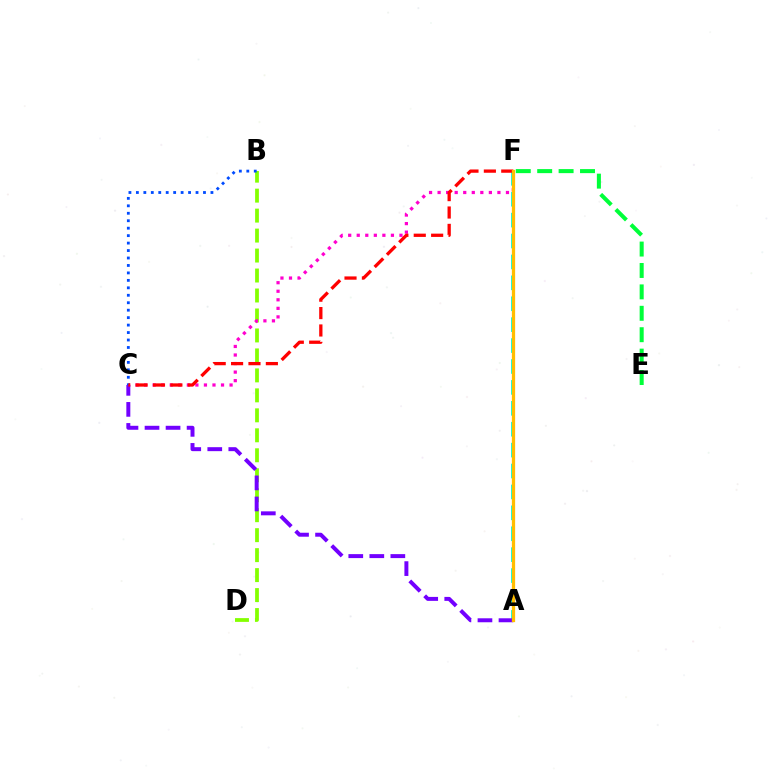{('B', 'D'): [{'color': '#84ff00', 'line_style': 'dashed', 'thickness': 2.71}], ('C', 'F'): [{'color': '#ff00cf', 'line_style': 'dotted', 'thickness': 2.32}, {'color': '#ff0000', 'line_style': 'dashed', 'thickness': 2.36}], ('A', 'F'): [{'color': '#00fff6', 'line_style': 'dashed', 'thickness': 2.84}, {'color': '#ffbd00', 'line_style': 'solid', 'thickness': 2.35}], ('E', 'F'): [{'color': '#00ff39', 'line_style': 'dashed', 'thickness': 2.91}], ('A', 'C'): [{'color': '#7200ff', 'line_style': 'dashed', 'thickness': 2.86}], ('B', 'C'): [{'color': '#004bff', 'line_style': 'dotted', 'thickness': 2.03}]}